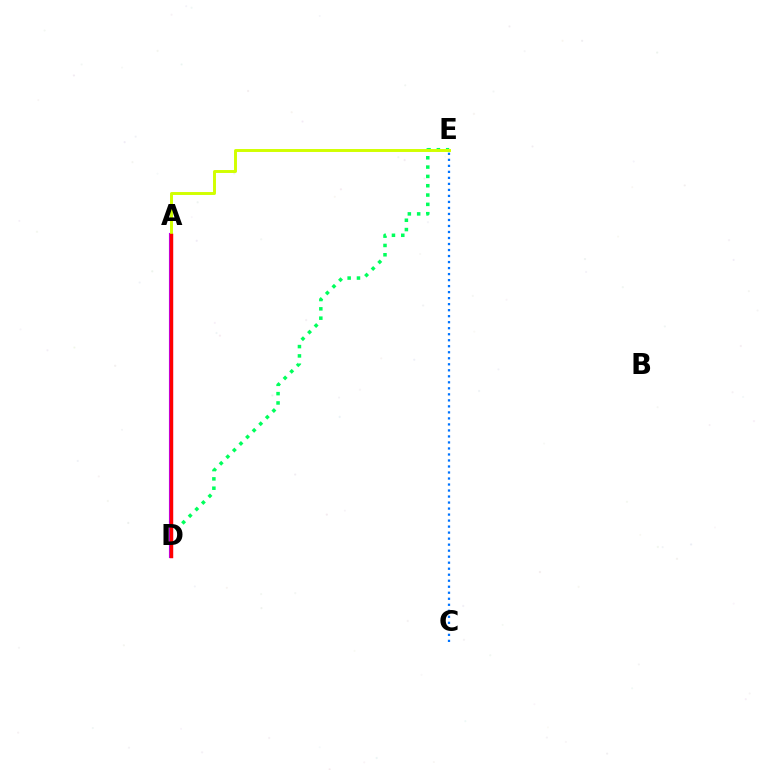{('D', 'E'): [{'color': '#00ff5c', 'line_style': 'dotted', 'thickness': 2.53}], ('A', 'D'): [{'color': '#b900ff', 'line_style': 'solid', 'thickness': 2.97}, {'color': '#ff0000', 'line_style': 'solid', 'thickness': 2.43}], ('C', 'E'): [{'color': '#0074ff', 'line_style': 'dotted', 'thickness': 1.63}], ('A', 'E'): [{'color': '#d1ff00', 'line_style': 'solid', 'thickness': 2.12}]}